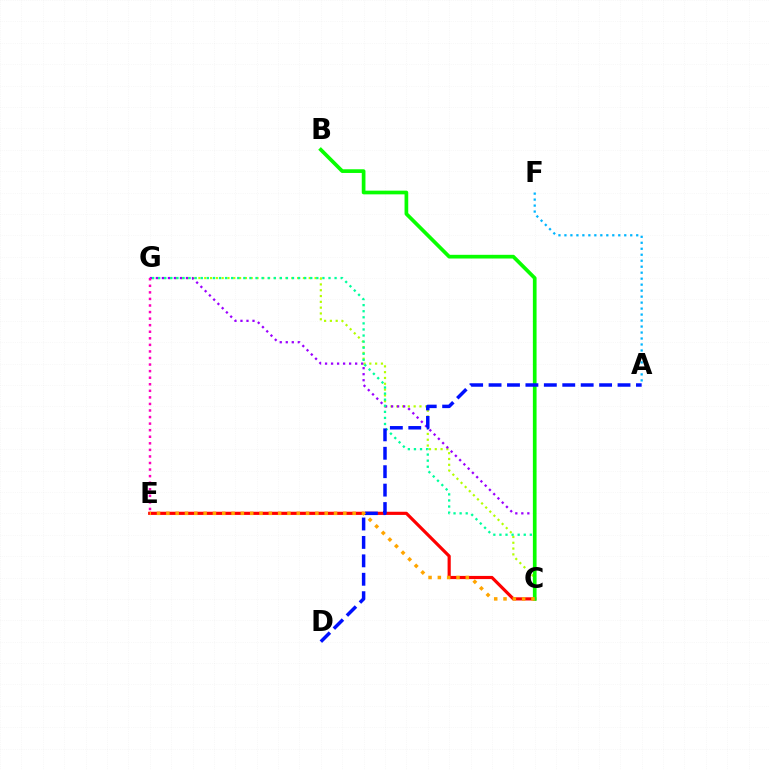{('C', 'E'): [{'color': '#ff0000', 'line_style': 'solid', 'thickness': 2.28}, {'color': '#ffa500', 'line_style': 'dotted', 'thickness': 2.53}], ('A', 'F'): [{'color': '#00b5ff', 'line_style': 'dotted', 'thickness': 1.63}], ('C', 'G'): [{'color': '#b3ff00', 'line_style': 'dotted', 'thickness': 1.58}, {'color': '#9b00ff', 'line_style': 'dotted', 'thickness': 1.64}, {'color': '#00ff9d', 'line_style': 'dotted', 'thickness': 1.65}], ('B', 'C'): [{'color': '#08ff00', 'line_style': 'solid', 'thickness': 2.66}], ('A', 'D'): [{'color': '#0010ff', 'line_style': 'dashed', 'thickness': 2.5}], ('E', 'G'): [{'color': '#ff00bd', 'line_style': 'dotted', 'thickness': 1.78}]}